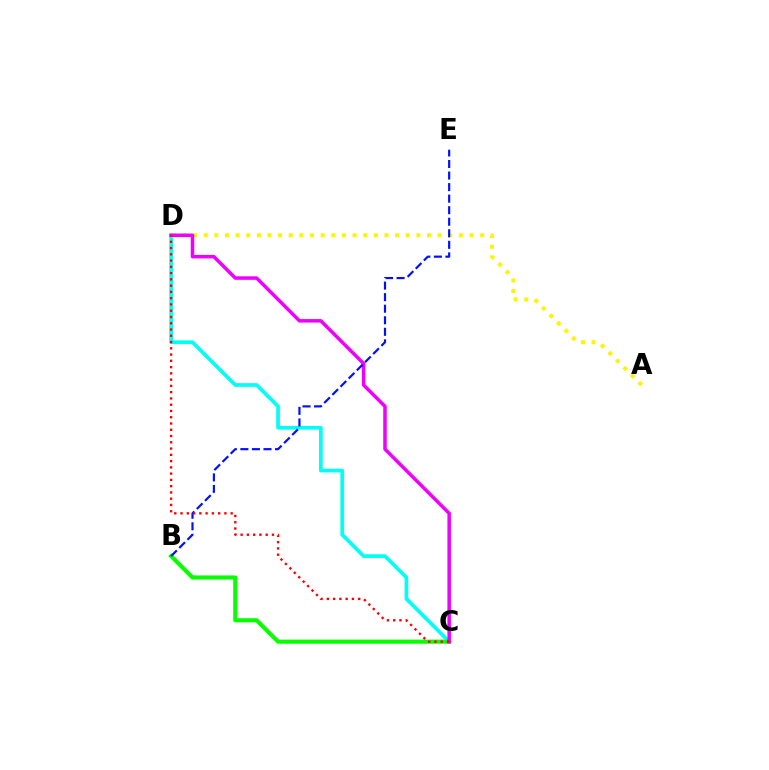{('C', 'D'): [{'color': '#00fff6', 'line_style': 'solid', 'thickness': 2.66}, {'color': '#ee00ff', 'line_style': 'solid', 'thickness': 2.52}, {'color': '#ff0000', 'line_style': 'dotted', 'thickness': 1.7}], ('B', 'C'): [{'color': '#08ff00', 'line_style': 'solid', 'thickness': 2.96}], ('A', 'D'): [{'color': '#fcf500', 'line_style': 'dotted', 'thickness': 2.89}], ('B', 'E'): [{'color': '#0010ff', 'line_style': 'dashed', 'thickness': 1.57}]}